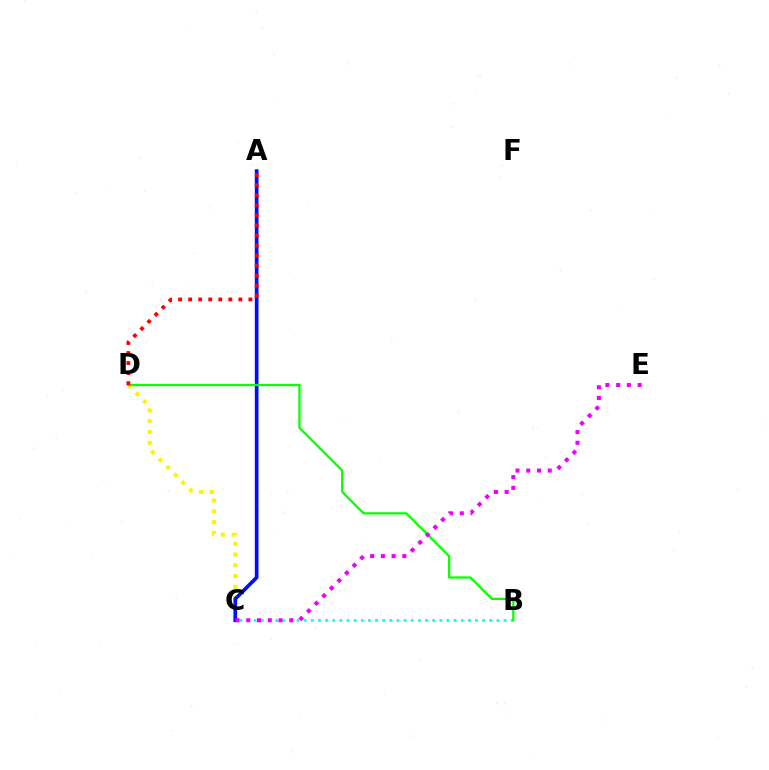{('C', 'D'): [{'color': '#fcf500', 'line_style': 'dotted', 'thickness': 2.93}], ('A', 'C'): [{'color': '#0010ff', 'line_style': 'solid', 'thickness': 2.66}], ('B', 'C'): [{'color': '#00fff6', 'line_style': 'dotted', 'thickness': 1.94}], ('B', 'D'): [{'color': '#08ff00', 'line_style': 'solid', 'thickness': 1.63}], ('A', 'D'): [{'color': '#ff0000', 'line_style': 'dotted', 'thickness': 2.73}], ('C', 'E'): [{'color': '#ee00ff', 'line_style': 'dotted', 'thickness': 2.92}]}